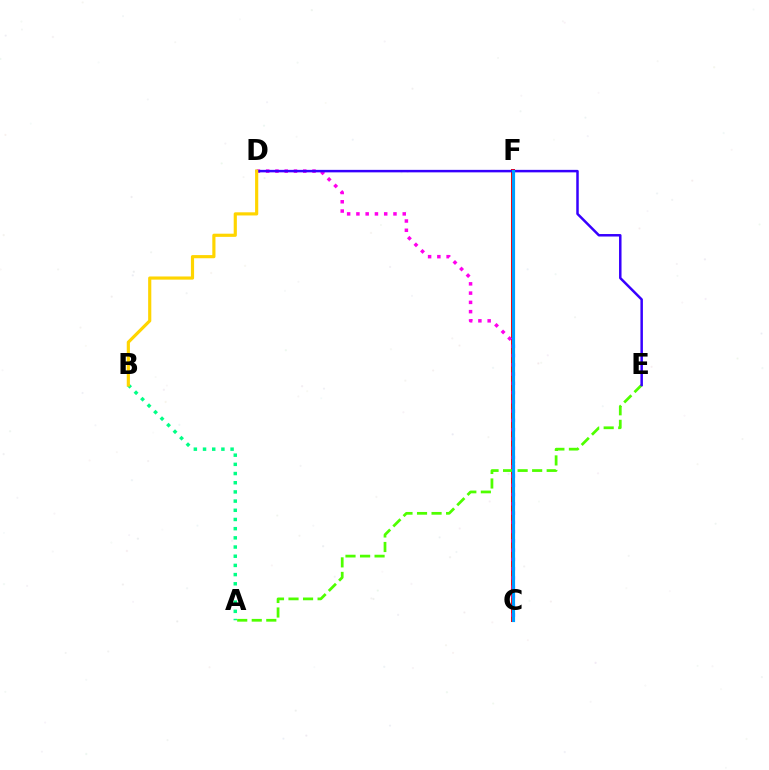{('C', 'F'): [{'color': '#ff0000', 'line_style': 'solid', 'thickness': 2.88}, {'color': '#009eff', 'line_style': 'solid', 'thickness': 2.28}], ('C', 'D'): [{'color': '#ff00ed', 'line_style': 'dotted', 'thickness': 2.52}], ('A', 'E'): [{'color': '#4fff00', 'line_style': 'dashed', 'thickness': 1.98}], ('A', 'B'): [{'color': '#00ff86', 'line_style': 'dotted', 'thickness': 2.5}], ('D', 'E'): [{'color': '#3700ff', 'line_style': 'solid', 'thickness': 1.79}], ('B', 'D'): [{'color': '#ffd500', 'line_style': 'solid', 'thickness': 2.28}]}